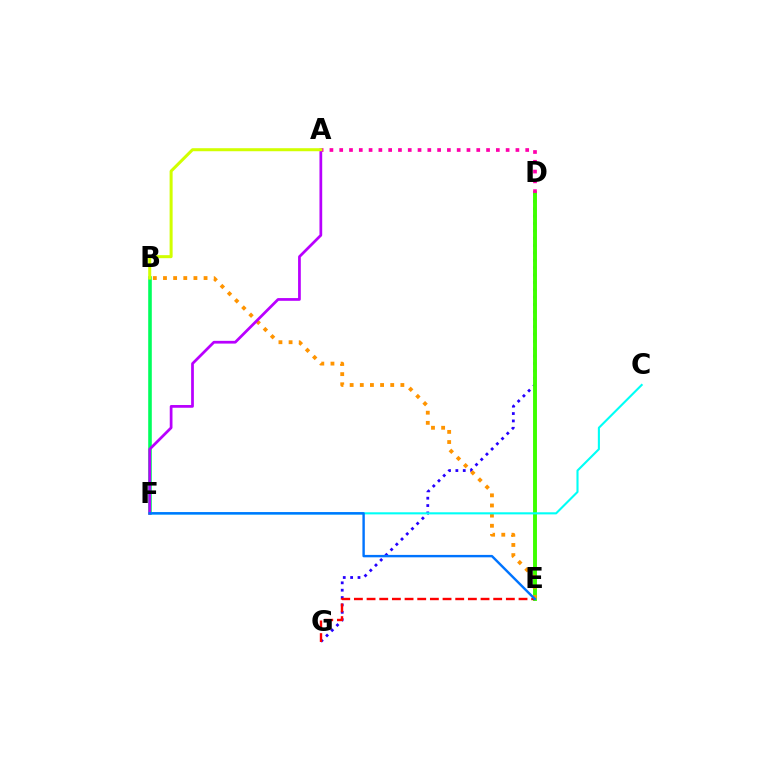{('D', 'G'): [{'color': '#2500ff', 'line_style': 'dotted', 'thickness': 2.0}], ('D', 'E'): [{'color': '#3dff00', 'line_style': 'solid', 'thickness': 2.82}], ('B', 'E'): [{'color': '#ff9400', 'line_style': 'dotted', 'thickness': 2.76}], ('E', 'G'): [{'color': '#ff0000', 'line_style': 'dashed', 'thickness': 1.72}], ('B', 'F'): [{'color': '#00ff5c', 'line_style': 'solid', 'thickness': 2.59}], ('C', 'F'): [{'color': '#00fff6', 'line_style': 'solid', 'thickness': 1.52}], ('A', 'D'): [{'color': '#ff00ac', 'line_style': 'dotted', 'thickness': 2.66}], ('A', 'F'): [{'color': '#b900ff', 'line_style': 'solid', 'thickness': 1.97}], ('A', 'B'): [{'color': '#d1ff00', 'line_style': 'solid', 'thickness': 2.17}], ('E', 'F'): [{'color': '#0074ff', 'line_style': 'solid', 'thickness': 1.74}]}